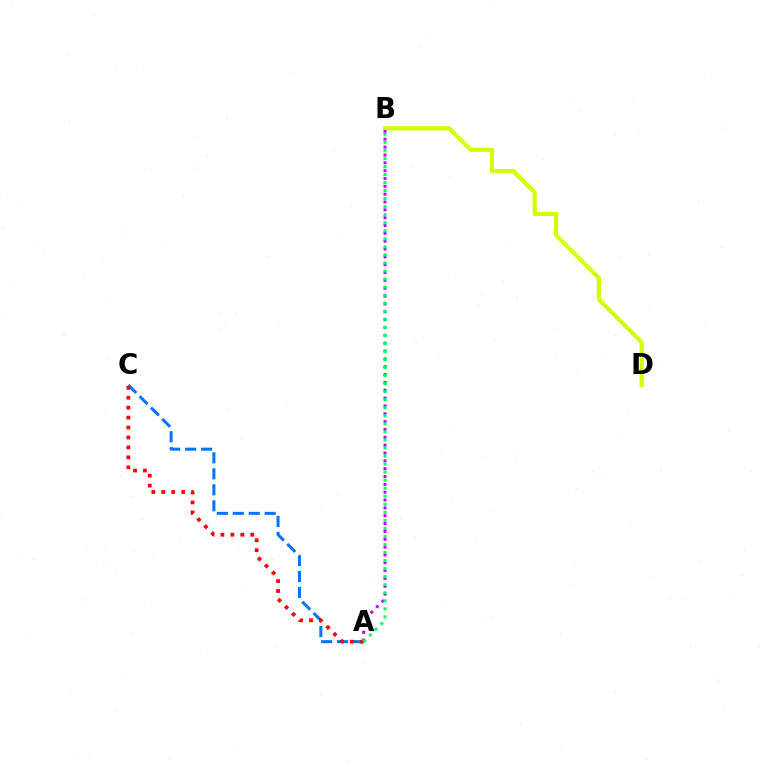{('A', 'C'): [{'color': '#0074ff', 'line_style': 'dashed', 'thickness': 2.17}, {'color': '#ff0000', 'line_style': 'dotted', 'thickness': 2.7}], ('B', 'D'): [{'color': '#d1ff00', 'line_style': 'solid', 'thickness': 3.0}], ('A', 'B'): [{'color': '#b900ff', 'line_style': 'dotted', 'thickness': 2.13}, {'color': '#00ff5c', 'line_style': 'dotted', 'thickness': 2.19}]}